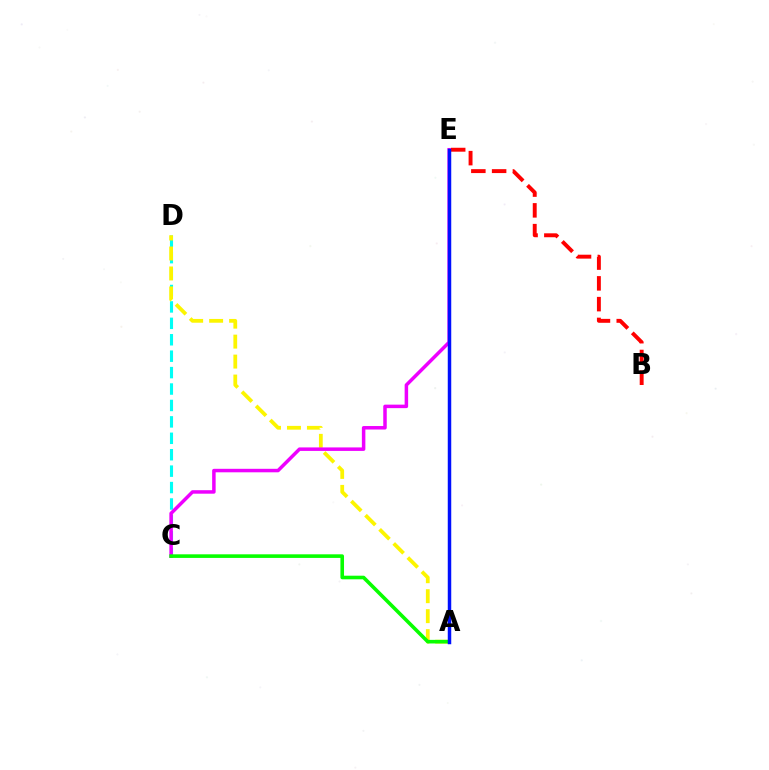{('B', 'E'): [{'color': '#ff0000', 'line_style': 'dashed', 'thickness': 2.82}], ('C', 'D'): [{'color': '#00fff6', 'line_style': 'dashed', 'thickness': 2.23}], ('A', 'D'): [{'color': '#fcf500', 'line_style': 'dashed', 'thickness': 2.71}], ('C', 'E'): [{'color': '#ee00ff', 'line_style': 'solid', 'thickness': 2.52}], ('A', 'C'): [{'color': '#08ff00', 'line_style': 'solid', 'thickness': 2.59}], ('A', 'E'): [{'color': '#0010ff', 'line_style': 'solid', 'thickness': 2.5}]}